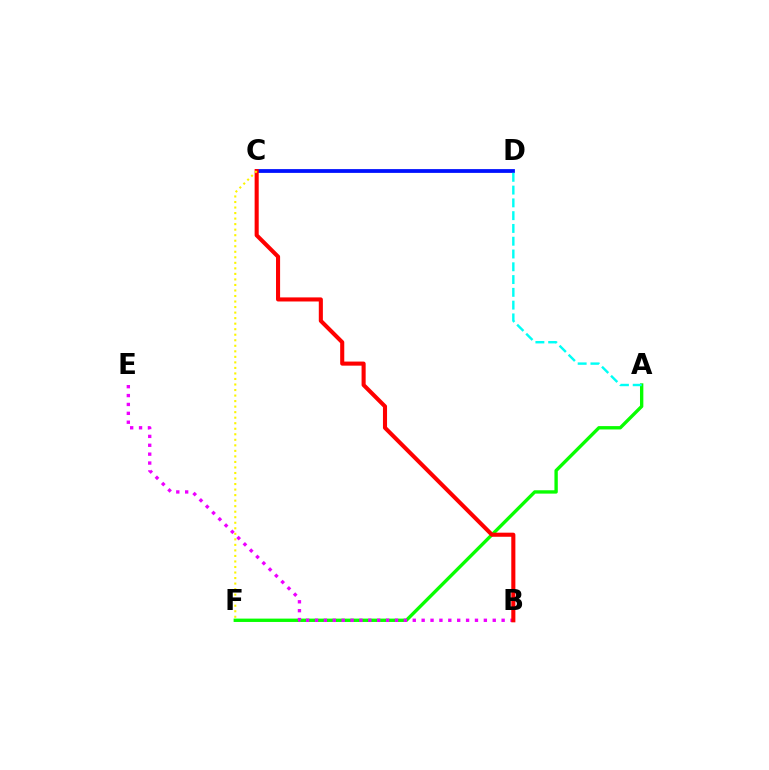{('A', 'F'): [{'color': '#08ff00', 'line_style': 'solid', 'thickness': 2.42}], ('C', 'D'): [{'color': '#0010ff', 'line_style': 'solid', 'thickness': 2.72}], ('B', 'E'): [{'color': '#ee00ff', 'line_style': 'dotted', 'thickness': 2.41}], ('B', 'C'): [{'color': '#ff0000', 'line_style': 'solid', 'thickness': 2.94}], ('C', 'F'): [{'color': '#fcf500', 'line_style': 'dotted', 'thickness': 1.5}], ('A', 'D'): [{'color': '#00fff6', 'line_style': 'dashed', 'thickness': 1.74}]}